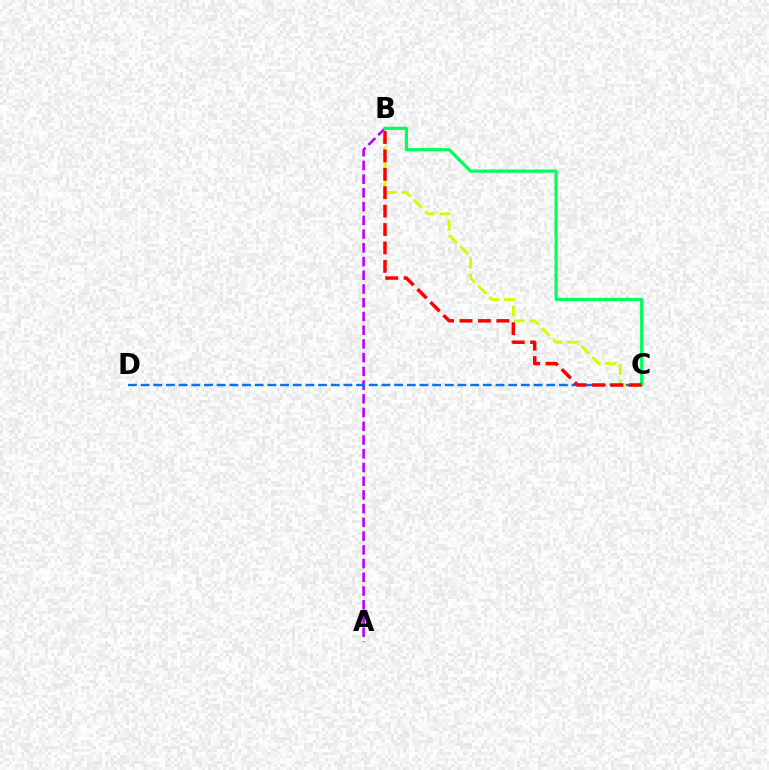{('A', 'B'): [{'color': '#b900ff', 'line_style': 'dashed', 'thickness': 1.86}], ('C', 'D'): [{'color': '#0074ff', 'line_style': 'dashed', 'thickness': 1.72}], ('B', 'C'): [{'color': '#d1ff00', 'line_style': 'dashed', 'thickness': 2.12}, {'color': '#00ff5c', 'line_style': 'solid', 'thickness': 2.3}, {'color': '#ff0000', 'line_style': 'dashed', 'thickness': 2.5}]}